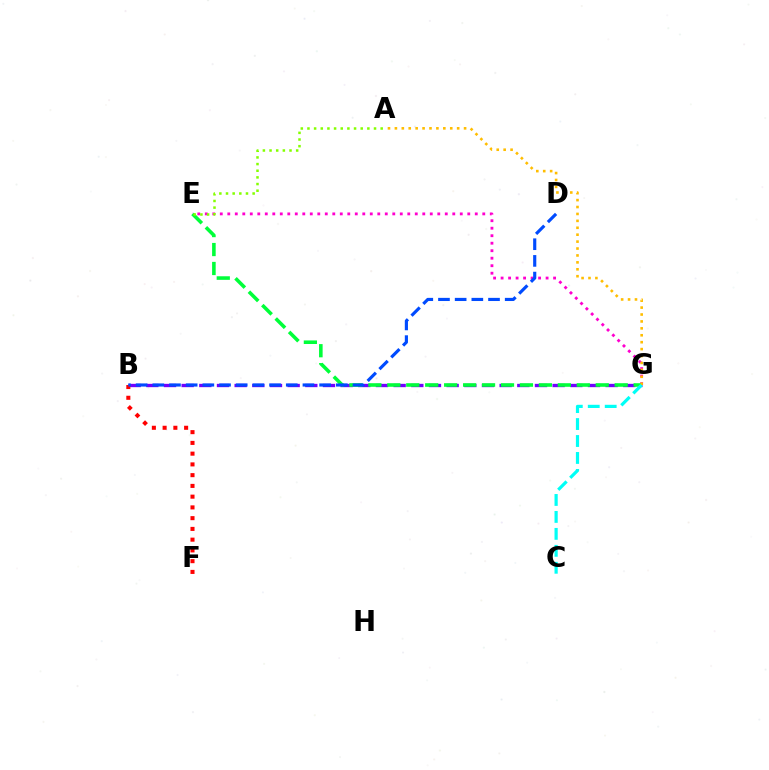{('E', 'G'): [{'color': '#ff00cf', 'line_style': 'dotted', 'thickness': 2.04}, {'color': '#00ff39', 'line_style': 'dashed', 'thickness': 2.57}], ('B', 'G'): [{'color': '#7200ff', 'line_style': 'dashed', 'thickness': 2.4}], ('B', 'F'): [{'color': '#ff0000', 'line_style': 'dotted', 'thickness': 2.92}], ('B', 'D'): [{'color': '#004bff', 'line_style': 'dashed', 'thickness': 2.27}], ('A', 'G'): [{'color': '#ffbd00', 'line_style': 'dotted', 'thickness': 1.88}], ('C', 'G'): [{'color': '#00fff6', 'line_style': 'dashed', 'thickness': 2.3}], ('A', 'E'): [{'color': '#84ff00', 'line_style': 'dotted', 'thickness': 1.81}]}